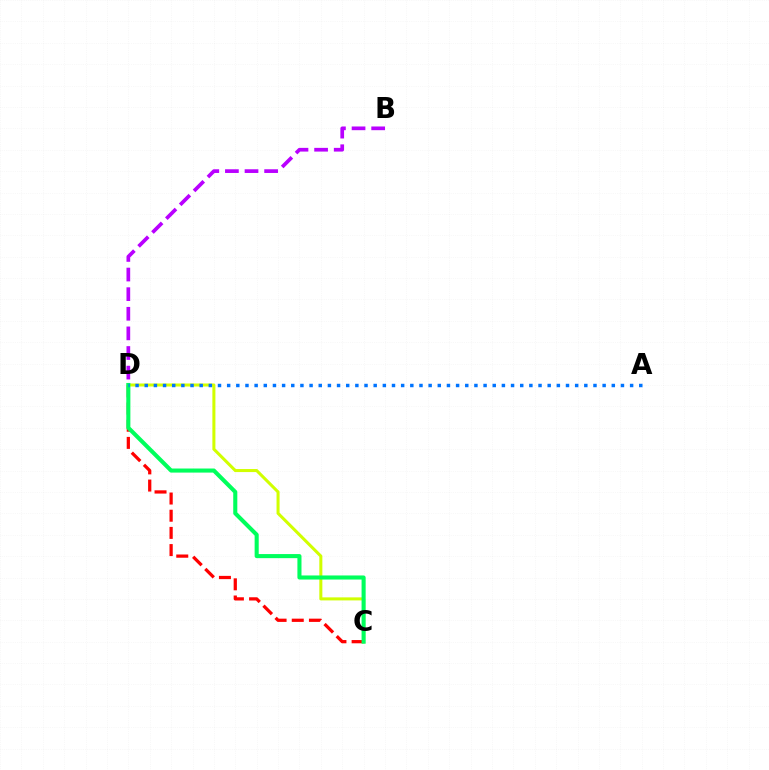{('C', 'D'): [{'color': '#ff0000', 'line_style': 'dashed', 'thickness': 2.33}, {'color': '#d1ff00', 'line_style': 'solid', 'thickness': 2.19}, {'color': '#00ff5c', 'line_style': 'solid', 'thickness': 2.94}], ('B', 'D'): [{'color': '#b900ff', 'line_style': 'dashed', 'thickness': 2.66}], ('A', 'D'): [{'color': '#0074ff', 'line_style': 'dotted', 'thickness': 2.49}]}